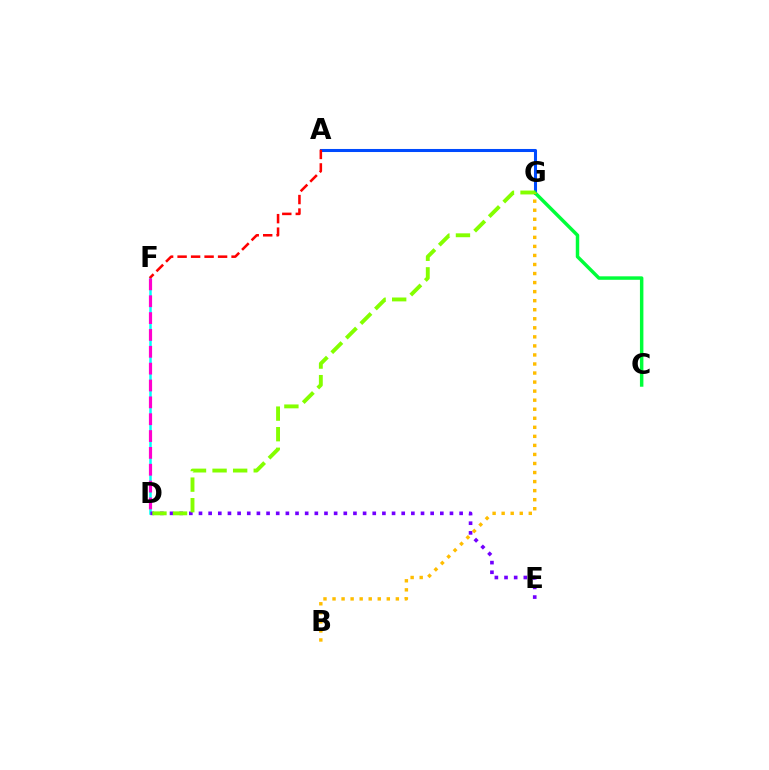{('D', 'F'): [{'color': '#00fff6', 'line_style': 'solid', 'thickness': 1.8}, {'color': '#ff00cf', 'line_style': 'dashed', 'thickness': 2.29}], ('A', 'G'): [{'color': '#004bff', 'line_style': 'solid', 'thickness': 2.2}], ('A', 'F'): [{'color': '#ff0000', 'line_style': 'dashed', 'thickness': 1.83}], ('C', 'G'): [{'color': '#00ff39', 'line_style': 'solid', 'thickness': 2.49}], ('D', 'E'): [{'color': '#7200ff', 'line_style': 'dotted', 'thickness': 2.62}], ('B', 'G'): [{'color': '#ffbd00', 'line_style': 'dotted', 'thickness': 2.46}], ('D', 'G'): [{'color': '#84ff00', 'line_style': 'dashed', 'thickness': 2.8}]}